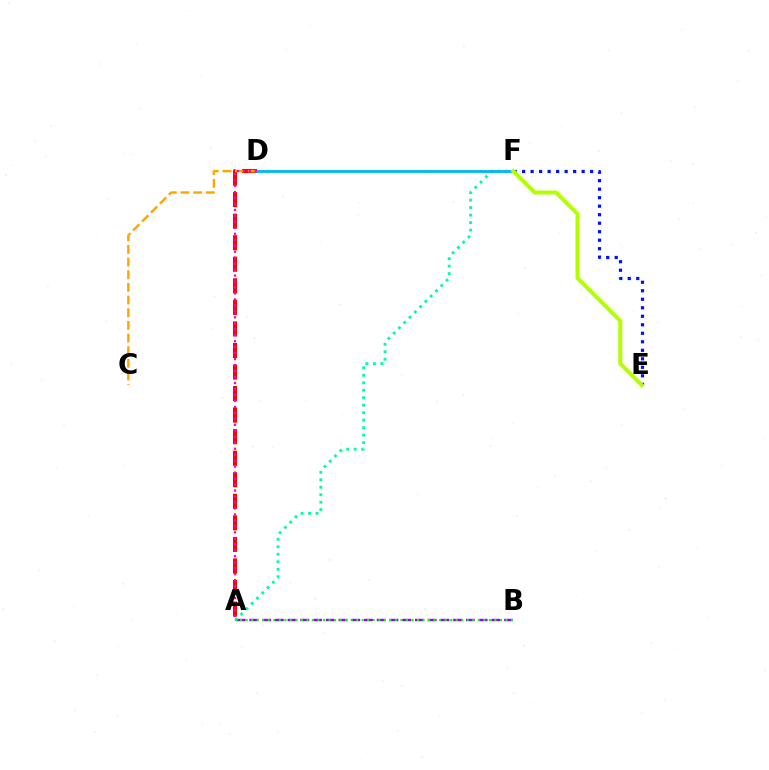{('A', 'D'): [{'color': '#ff0000', 'line_style': 'dashed', 'thickness': 2.93}, {'color': '#ff00bd', 'line_style': 'dotted', 'thickness': 1.62}], ('A', 'B'): [{'color': '#9b00ff', 'line_style': 'dashed', 'thickness': 1.73}, {'color': '#08ff00', 'line_style': 'dotted', 'thickness': 1.5}], ('C', 'D'): [{'color': '#ffa500', 'line_style': 'dashed', 'thickness': 1.72}], ('E', 'F'): [{'color': '#0010ff', 'line_style': 'dotted', 'thickness': 2.31}, {'color': '#b3ff00', 'line_style': 'solid', 'thickness': 2.86}], ('A', 'F'): [{'color': '#00ff9d', 'line_style': 'dotted', 'thickness': 2.03}], ('D', 'F'): [{'color': '#00b5ff', 'line_style': 'solid', 'thickness': 2.04}]}